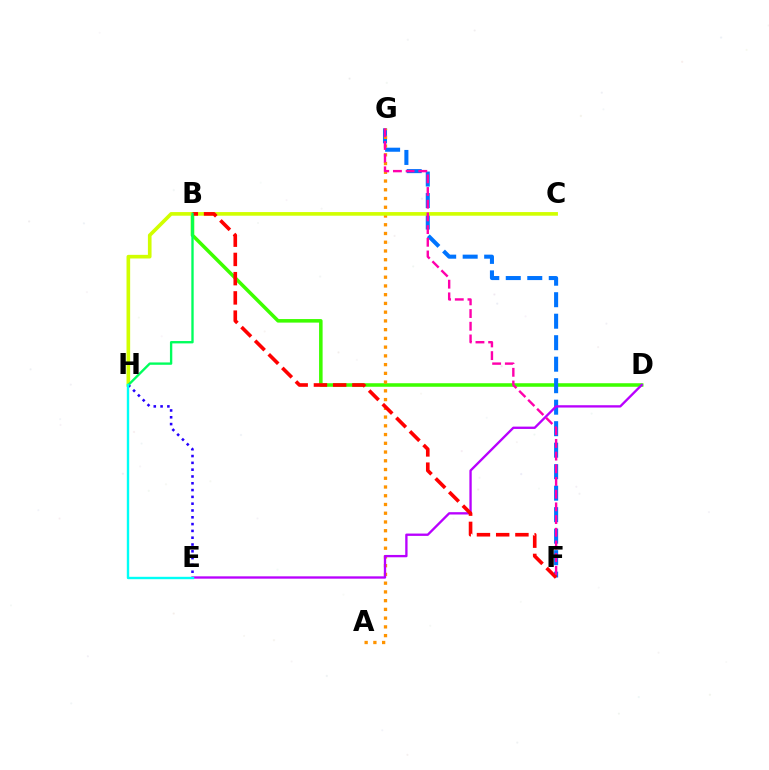{('B', 'D'): [{'color': '#3dff00', 'line_style': 'solid', 'thickness': 2.55}], ('F', 'G'): [{'color': '#0074ff', 'line_style': 'dashed', 'thickness': 2.92}, {'color': '#ff00ac', 'line_style': 'dashed', 'thickness': 1.72}], ('A', 'G'): [{'color': '#ff9400', 'line_style': 'dotted', 'thickness': 2.38}], ('D', 'E'): [{'color': '#b900ff', 'line_style': 'solid', 'thickness': 1.68}], ('C', 'H'): [{'color': '#d1ff00', 'line_style': 'solid', 'thickness': 2.62}], ('B', 'F'): [{'color': '#ff0000', 'line_style': 'dashed', 'thickness': 2.61}], ('E', 'H'): [{'color': '#2500ff', 'line_style': 'dotted', 'thickness': 1.85}, {'color': '#00fff6', 'line_style': 'solid', 'thickness': 1.72}], ('B', 'H'): [{'color': '#00ff5c', 'line_style': 'solid', 'thickness': 1.7}]}